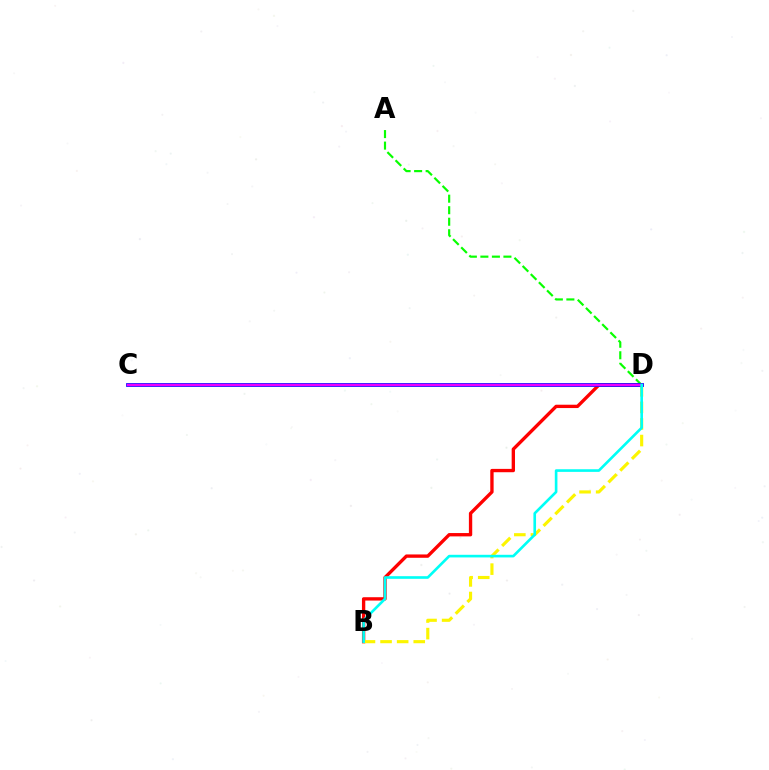{('A', 'D'): [{'color': '#08ff00', 'line_style': 'dashed', 'thickness': 1.57}], ('B', 'D'): [{'color': '#ff0000', 'line_style': 'solid', 'thickness': 2.4}, {'color': '#fcf500', 'line_style': 'dashed', 'thickness': 2.25}, {'color': '#00fff6', 'line_style': 'solid', 'thickness': 1.9}], ('C', 'D'): [{'color': '#0010ff', 'line_style': 'solid', 'thickness': 2.71}, {'color': '#ee00ff', 'line_style': 'solid', 'thickness': 1.72}]}